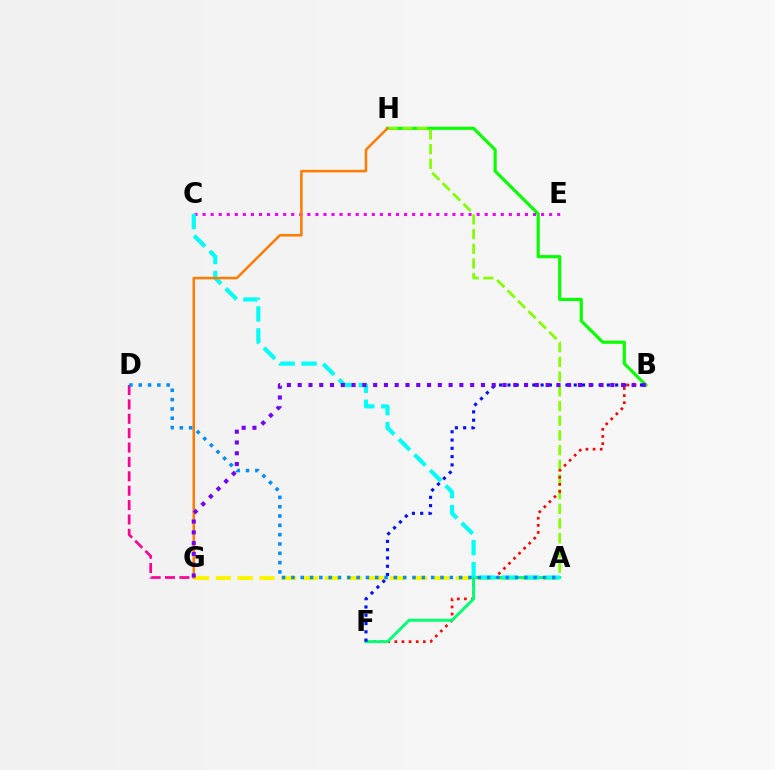{('B', 'H'): [{'color': '#08ff00', 'line_style': 'solid', 'thickness': 2.27}], ('A', 'H'): [{'color': '#84ff00', 'line_style': 'dashed', 'thickness': 2.0}], ('B', 'F'): [{'color': '#ff0000', 'line_style': 'dotted', 'thickness': 1.94}, {'color': '#0010ff', 'line_style': 'dotted', 'thickness': 2.25}], ('D', 'G'): [{'color': '#ff0094', 'line_style': 'dashed', 'thickness': 1.95}], ('A', 'G'): [{'color': '#fcf500', 'line_style': 'dashed', 'thickness': 2.96}], ('A', 'F'): [{'color': '#00ff74', 'line_style': 'solid', 'thickness': 2.13}], ('C', 'E'): [{'color': '#ee00ff', 'line_style': 'dotted', 'thickness': 2.19}], ('A', 'C'): [{'color': '#00fff6', 'line_style': 'dashed', 'thickness': 2.98}], ('G', 'H'): [{'color': '#ff7c00', 'line_style': 'solid', 'thickness': 1.82}], ('A', 'D'): [{'color': '#008cff', 'line_style': 'dotted', 'thickness': 2.53}], ('B', 'G'): [{'color': '#7200ff', 'line_style': 'dotted', 'thickness': 2.93}]}